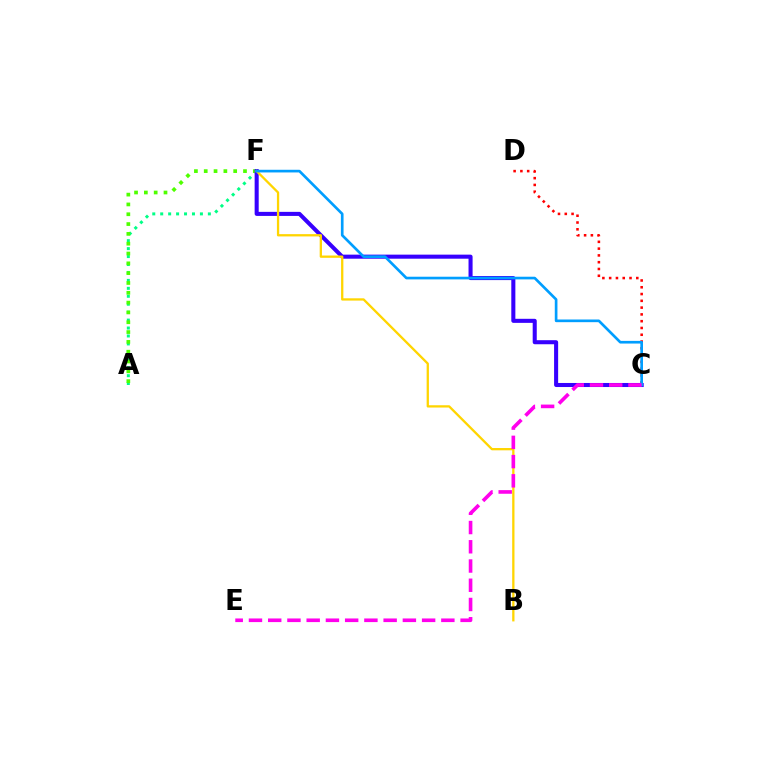{('A', 'F'): [{'color': '#00ff86', 'line_style': 'dotted', 'thickness': 2.16}, {'color': '#4fff00', 'line_style': 'dotted', 'thickness': 2.67}], ('C', 'D'): [{'color': '#ff0000', 'line_style': 'dotted', 'thickness': 1.84}], ('C', 'F'): [{'color': '#3700ff', 'line_style': 'solid', 'thickness': 2.92}, {'color': '#009eff', 'line_style': 'solid', 'thickness': 1.92}], ('B', 'F'): [{'color': '#ffd500', 'line_style': 'solid', 'thickness': 1.65}], ('C', 'E'): [{'color': '#ff00ed', 'line_style': 'dashed', 'thickness': 2.61}]}